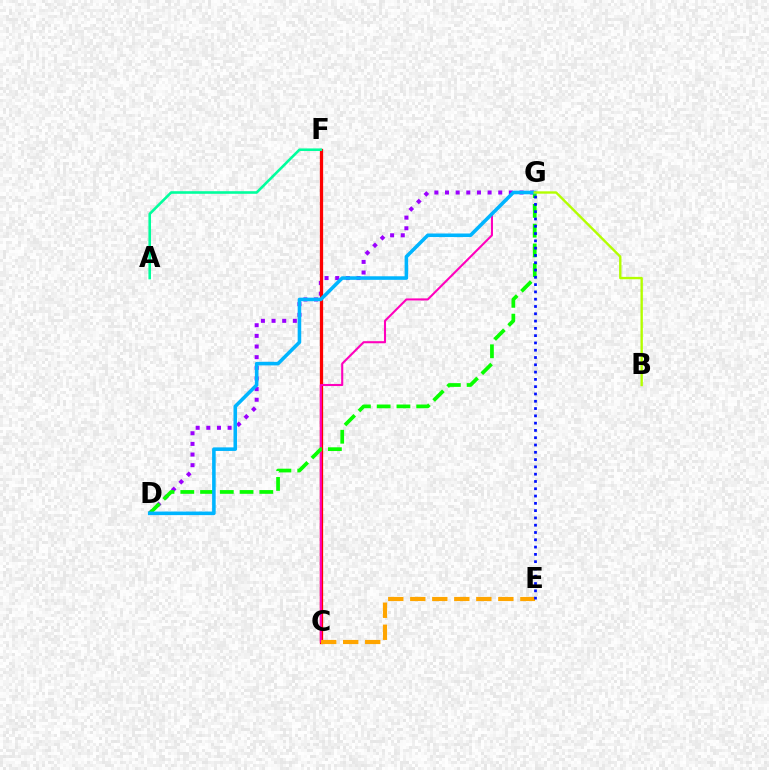{('D', 'G'): [{'color': '#9b00ff', 'line_style': 'dotted', 'thickness': 2.89}, {'color': '#08ff00', 'line_style': 'dashed', 'thickness': 2.68}, {'color': '#00b5ff', 'line_style': 'solid', 'thickness': 2.57}], ('C', 'F'): [{'color': '#ff0000', 'line_style': 'solid', 'thickness': 2.35}], ('C', 'G'): [{'color': '#ff00bd', 'line_style': 'solid', 'thickness': 1.5}], ('C', 'E'): [{'color': '#ffa500', 'line_style': 'dashed', 'thickness': 2.99}], ('E', 'G'): [{'color': '#0010ff', 'line_style': 'dotted', 'thickness': 1.98}], ('B', 'G'): [{'color': '#b3ff00', 'line_style': 'solid', 'thickness': 1.71}], ('A', 'F'): [{'color': '#00ff9d', 'line_style': 'solid', 'thickness': 1.87}]}